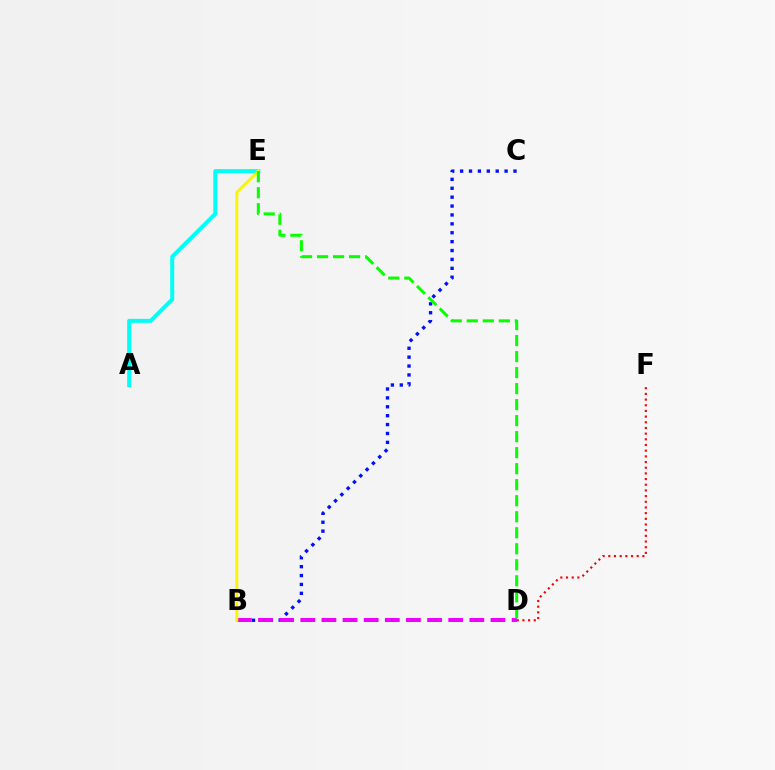{('D', 'F'): [{'color': '#ff0000', 'line_style': 'dotted', 'thickness': 1.54}], ('B', 'C'): [{'color': '#0010ff', 'line_style': 'dotted', 'thickness': 2.42}], ('A', 'E'): [{'color': '#00fff6', 'line_style': 'solid', 'thickness': 2.87}], ('B', 'D'): [{'color': '#ee00ff', 'line_style': 'dashed', 'thickness': 2.87}], ('B', 'E'): [{'color': '#fcf500', 'line_style': 'solid', 'thickness': 2.11}], ('D', 'E'): [{'color': '#08ff00', 'line_style': 'dashed', 'thickness': 2.18}]}